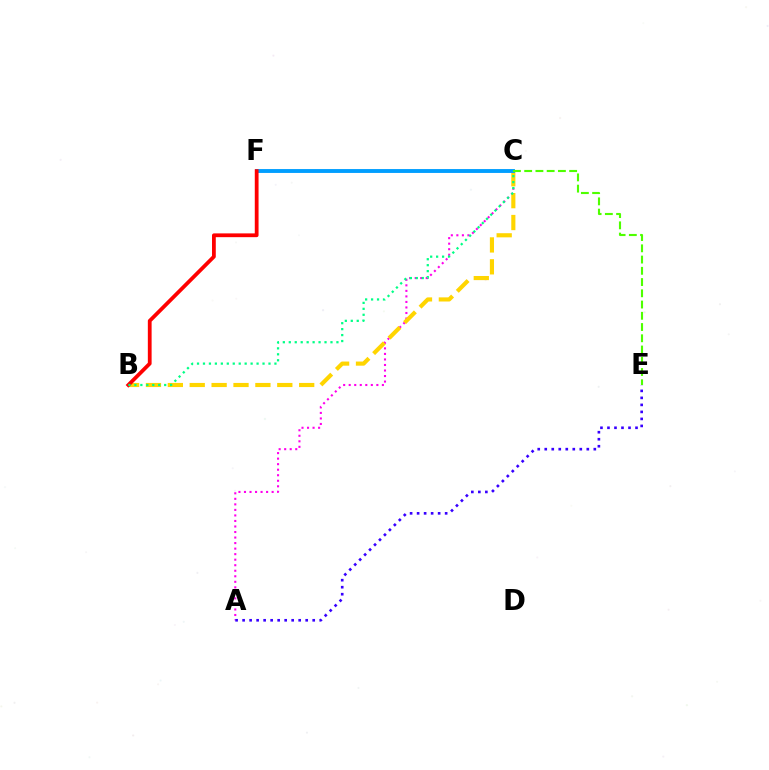{('A', 'C'): [{'color': '#ff00ed', 'line_style': 'dotted', 'thickness': 1.5}], ('B', 'C'): [{'color': '#ffd500', 'line_style': 'dashed', 'thickness': 2.97}, {'color': '#00ff86', 'line_style': 'dotted', 'thickness': 1.62}], ('A', 'E'): [{'color': '#3700ff', 'line_style': 'dotted', 'thickness': 1.9}], ('C', 'F'): [{'color': '#009eff', 'line_style': 'solid', 'thickness': 2.79}], ('C', 'E'): [{'color': '#4fff00', 'line_style': 'dashed', 'thickness': 1.53}], ('B', 'F'): [{'color': '#ff0000', 'line_style': 'solid', 'thickness': 2.72}]}